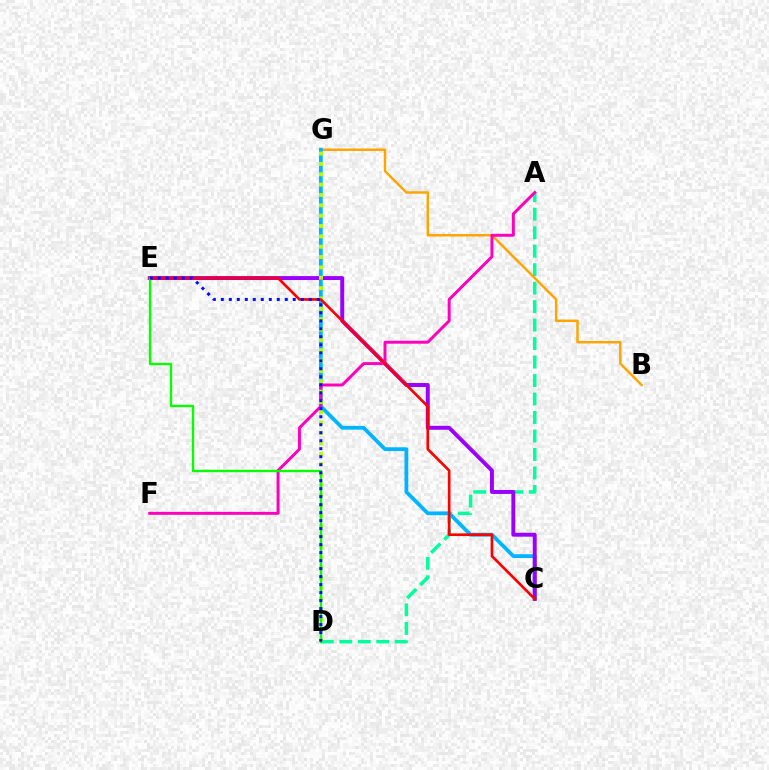{('A', 'D'): [{'color': '#00ff9d', 'line_style': 'dashed', 'thickness': 2.51}], ('B', 'G'): [{'color': '#ffa500', 'line_style': 'solid', 'thickness': 1.77}], ('C', 'G'): [{'color': '#00b5ff', 'line_style': 'solid', 'thickness': 2.72}], ('C', 'E'): [{'color': '#9b00ff', 'line_style': 'solid', 'thickness': 2.83}, {'color': '#ff0000', 'line_style': 'solid', 'thickness': 1.92}], ('A', 'F'): [{'color': '#ff00bd', 'line_style': 'solid', 'thickness': 2.14}], ('D', 'G'): [{'color': '#b3ff00', 'line_style': 'dotted', 'thickness': 2.81}], ('D', 'E'): [{'color': '#08ff00', 'line_style': 'solid', 'thickness': 1.7}, {'color': '#0010ff', 'line_style': 'dotted', 'thickness': 2.17}]}